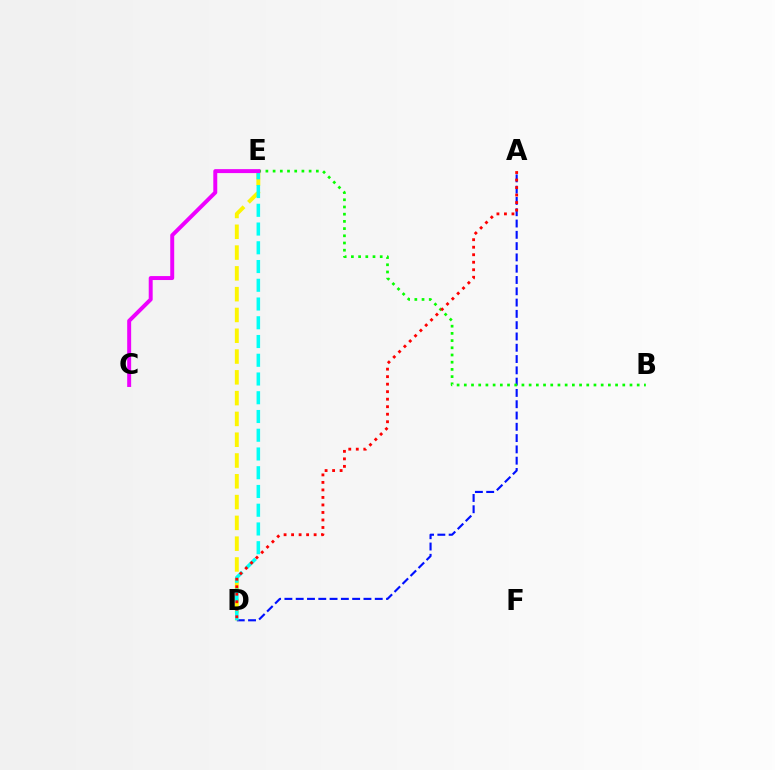{('A', 'D'): [{'color': '#0010ff', 'line_style': 'dashed', 'thickness': 1.53}, {'color': '#ff0000', 'line_style': 'dotted', 'thickness': 2.04}], ('D', 'E'): [{'color': '#fcf500', 'line_style': 'dashed', 'thickness': 2.82}, {'color': '#00fff6', 'line_style': 'dashed', 'thickness': 2.55}], ('B', 'E'): [{'color': '#08ff00', 'line_style': 'dotted', 'thickness': 1.96}], ('C', 'E'): [{'color': '#ee00ff', 'line_style': 'solid', 'thickness': 2.85}]}